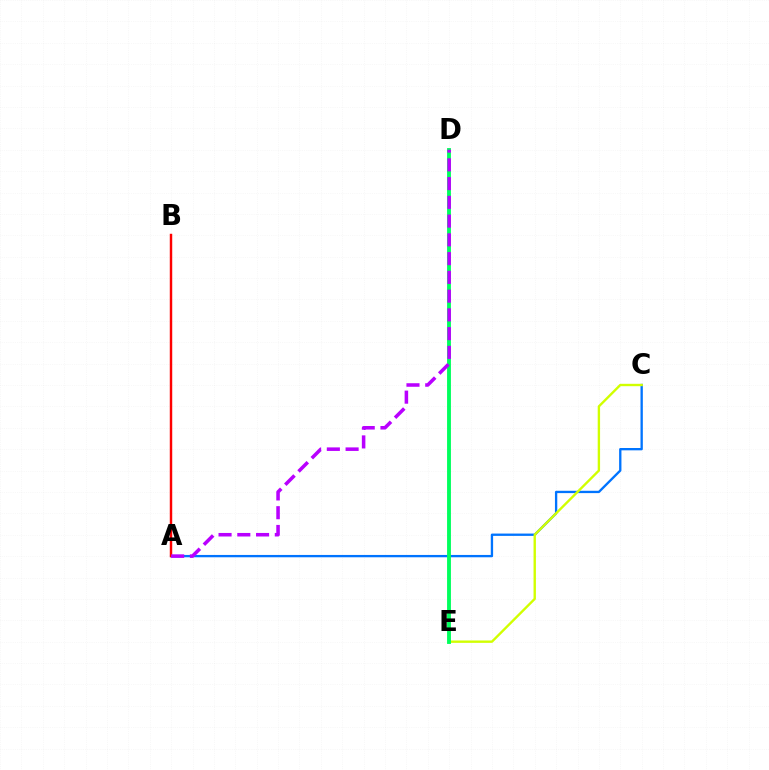{('A', 'C'): [{'color': '#0074ff', 'line_style': 'solid', 'thickness': 1.68}], ('A', 'B'): [{'color': '#ff0000', 'line_style': 'solid', 'thickness': 1.76}], ('C', 'E'): [{'color': '#d1ff00', 'line_style': 'solid', 'thickness': 1.71}], ('D', 'E'): [{'color': '#00ff5c', 'line_style': 'solid', 'thickness': 2.78}], ('A', 'D'): [{'color': '#b900ff', 'line_style': 'dashed', 'thickness': 2.55}]}